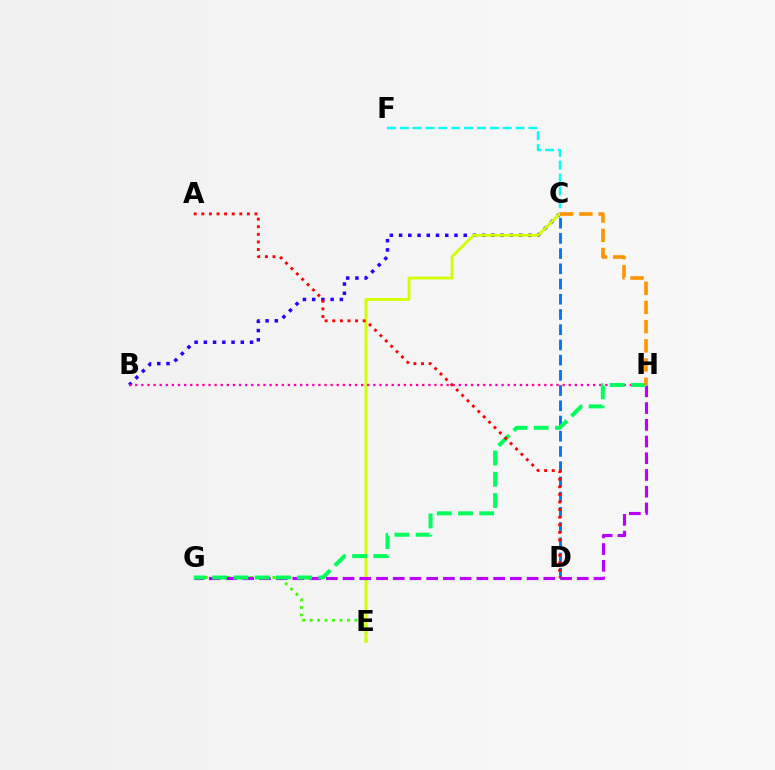{('B', 'C'): [{'color': '#2500ff', 'line_style': 'dotted', 'thickness': 2.51}], ('C', 'F'): [{'color': '#00fff6', 'line_style': 'dashed', 'thickness': 1.75}], ('E', 'G'): [{'color': '#3dff00', 'line_style': 'dotted', 'thickness': 2.04}], ('C', 'D'): [{'color': '#0074ff', 'line_style': 'dashed', 'thickness': 2.07}], ('C', 'E'): [{'color': '#d1ff00', 'line_style': 'solid', 'thickness': 2.05}], ('B', 'H'): [{'color': '#ff00ac', 'line_style': 'dotted', 'thickness': 1.66}], ('G', 'H'): [{'color': '#b900ff', 'line_style': 'dashed', 'thickness': 2.27}, {'color': '#00ff5c', 'line_style': 'dashed', 'thickness': 2.89}], ('A', 'D'): [{'color': '#ff0000', 'line_style': 'dotted', 'thickness': 2.06}], ('C', 'H'): [{'color': '#ff9400', 'line_style': 'dashed', 'thickness': 2.61}]}